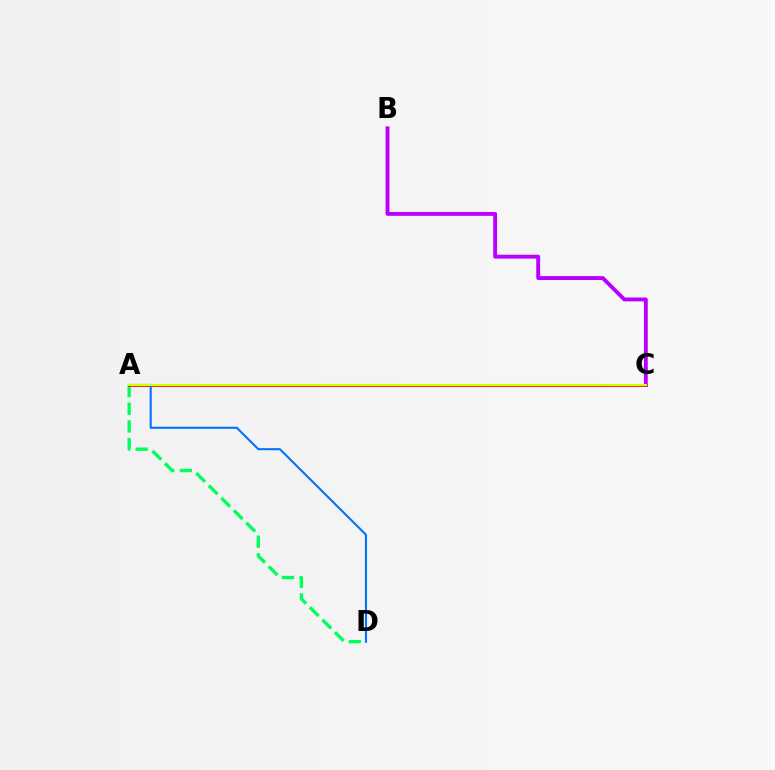{('A', 'D'): [{'color': '#00ff5c', 'line_style': 'dashed', 'thickness': 2.4}, {'color': '#0074ff', 'line_style': 'solid', 'thickness': 1.52}], ('A', 'C'): [{'color': '#ff0000', 'line_style': 'solid', 'thickness': 2.01}, {'color': '#d1ff00', 'line_style': 'solid', 'thickness': 1.58}], ('B', 'C'): [{'color': '#b900ff', 'line_style': 'solid', 'thickness': 2.8}]}